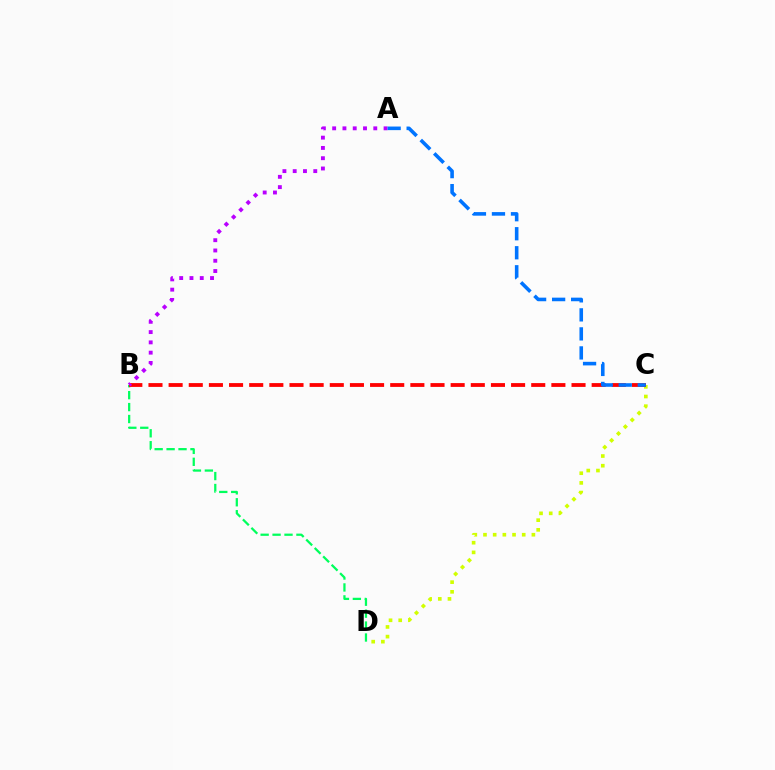{('B', 'D'): [{'color': '#00ff5c', 'line_style': 'dashed', 'thickness': 1.62}], ('C', 'D'): [{'color': '#d1ff00', 'line_style': 'dotted', 'thickness': 2.63}], ('B', 'C'): [{'color': '#ff0000', 'line_style': 'dashed', 'thickness': 2.74}], ('A', 'B'): [{'color': '#b900ff', 'line_style': 'dotted', 'thickness': 2.79}], ('A', 'C'): [{'color': '#0074ff', 'line_style': 'dashed', 'thickness': 2.58}]}